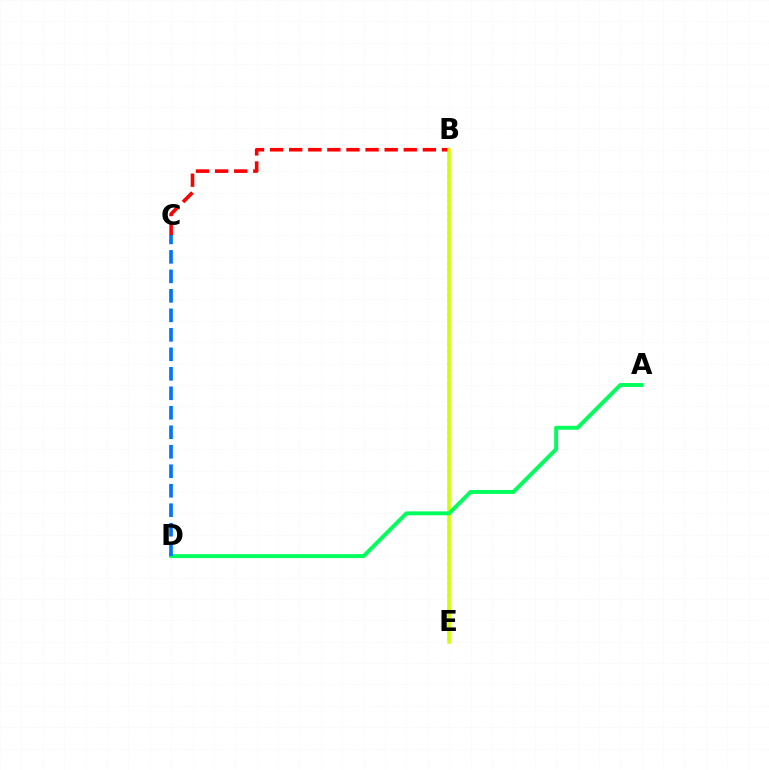{('B', 'C'): [{'color': '#ff0000', 'line_style': 'dashed', 'thickness': 2.59}], ('B', 'E'): [{'color': '#b900ff', 'line_style': 'dotted', 'thickness': 1.7}, {'color': '#d1ff00', 'line_style': 'solid', 'thickness': 2.55}], ('A', 'D'): [{'color': '#00ff5c', 'line_style': 'solid', 'thickness': 2.82}], ('C', 'D'): [{'color': '#0074ff', 'line_style': 'dashed', 'thickness': 2.65}]}